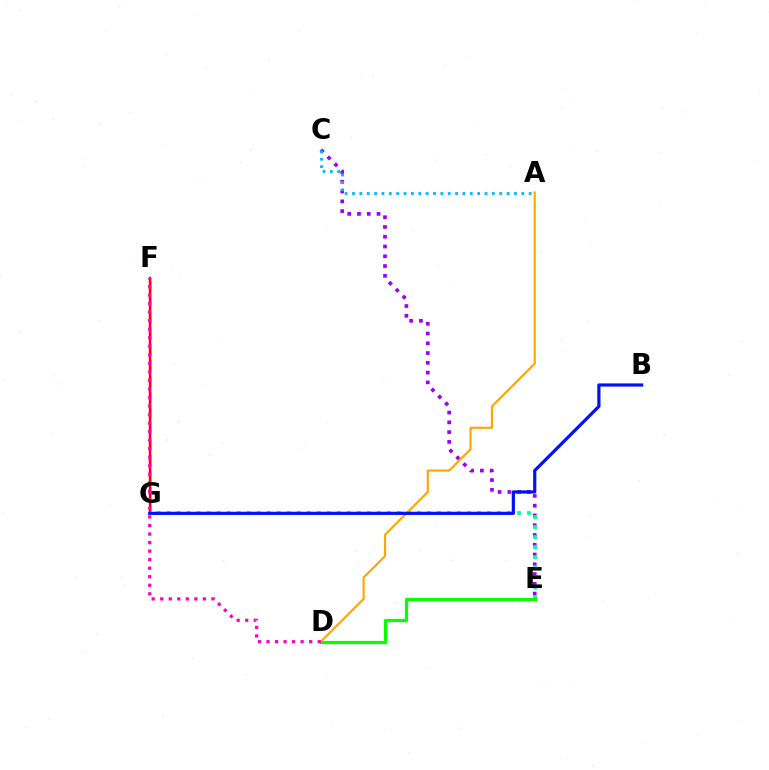{('F', 'G'): [{'color': '#b3ff00', 'line_style': 'dashed', 'thickness': 2.15}, {'color': '#ff0000', 'line_style': 'solid', 'thickness': 1.75}], ('C', 'E'): [{'color': '#9b00ff', 'line_style': 'dotted', 'thickness': 2.65}], ('E', 'G'): [{'color': '#00ff9d', 'line_style': 'dotted', 'thickness': 2.72}], ('A', 'D'): [{'color': '#ffa500', 'line_style': 'solid', 'thickness': 1.52}], ('D', 'E'): [{'color': '#08ff00', 'line_style': 'solid', 'thickness': 2.31}], ('B', 'G'): [{'color': '#0010ff', 'line_style': 'solid', 'thickness': 2.3}], ('A', 'C'): [{'color': '#00b5ff', 'line_style': 'dotted', 'thickness': 2.0}], ('D', 'F'): [{'color': '#ff00bd', 'line_style': 'dotted', 'thickness': 2.32}]}